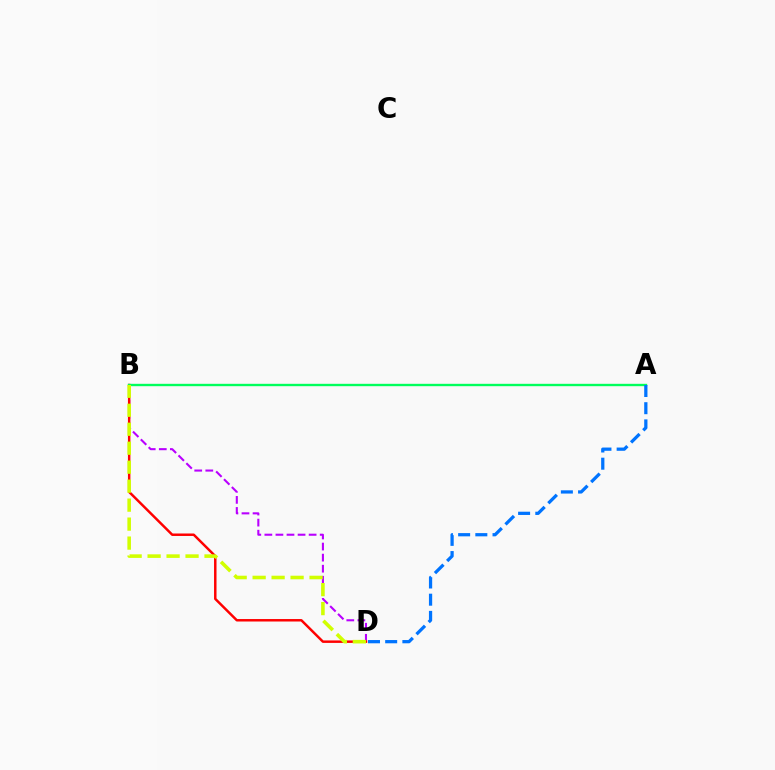{('B', 'D'): [{'color': '#b900ff', 'line_style': 'dashed', 'thickness': 1.5}, {'color': '#ff0000', 'line_style': 'solid', 'thickness': 1.78}, {'color': '#d1ff00', 'line_style': 'dashed', 'thickness': 2.58}], ('A', 'B'): [{'color': '#00ff5c', 'line_style': 'solid', 'thickness': 1.71}], ('A', 'D'): [{'color': '#0074ff', 'line_style': 'dashed', 'thickness': 2.34}]}